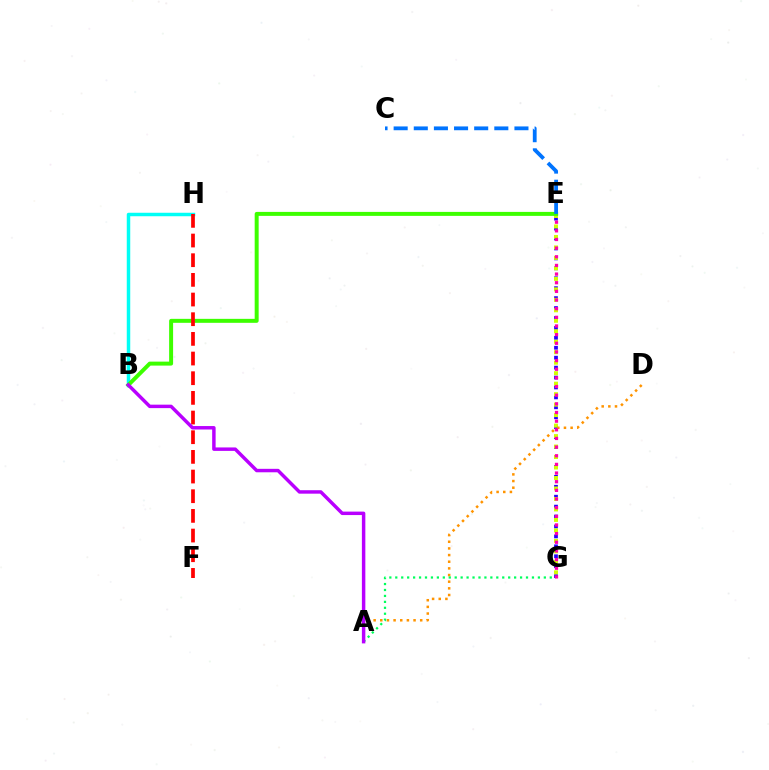{('E', 'G'): [{'color': '#2500ff', 'line_style': 'dotted', 'thickness': 2.7}, {'color': '#d1ff00', 'line_style': 'dotted', 'thickness': 2.85}, {'color': '#ff00ac', 'line_style': 'dotted', 'thickness': 2.35}], ('A', 'D'): [{'color': '#ff9400', 'line_style': 'dotted', 'thickness': 1.81}], ('A', 'G'): [{'color': '#00ff5c', 'line_style': 'dotted', 'thickness': 1.61}], ('B', 'H'): [{'color': '#00fff6', 'line_style': 'solid', 'thickness': 2.5}], ('B', 'E'): [{'color': '#3dff00', 'line_style': 'solid', 'thickness': 2.86}], ('F', 'H'): [{'color': '#ff0000', 'line_style': 'dashed', 'thickness': 2.67}], ('C', 'E'): [{'color': '#0074ff', 'line_style': 'dashed', 'thickness': 2.73}], ('A', 'B'): [{'color': '#b900ff', 'line_style': 'solid', 'thickness': 2.49}]}